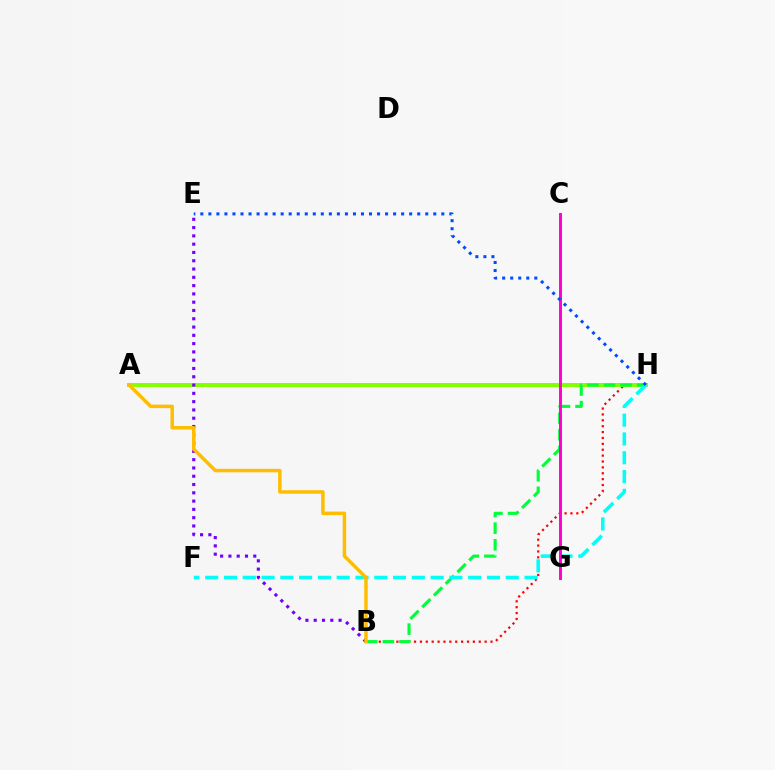{('B', 'H'): [{'color': '#ff0000', 'line_style': 'dotted', 'thickness': 1.6}, {'color': '#00ff39', 'line_style': 'dashed', 'thickness': 2.25}], ('A', 'H'): [{'color': '#84ff00', 'line_style': 'solid', 'thickness': 2.86}], ('B', 'E'): [{'color': '#7200ff', 'line_style': 'dotted', 'thickness': 2.25}], ('F', 'H'): [{'color': '#00fff6', 'line_style': 'dashed', 'thickness': 2.55}], ('C', 'G'): [{'color': '#ff00cf', 'line_style': 'solid', 'thickness': 2.12}], ('E', 'H'): [{'color': '#004bff', 'line_style': 'dotted', 'thickness': 2.18}], ('A', 'B'): [{'color': '#ffbd00', 'line_style': 'solid', 'thickness': 2.5}]}